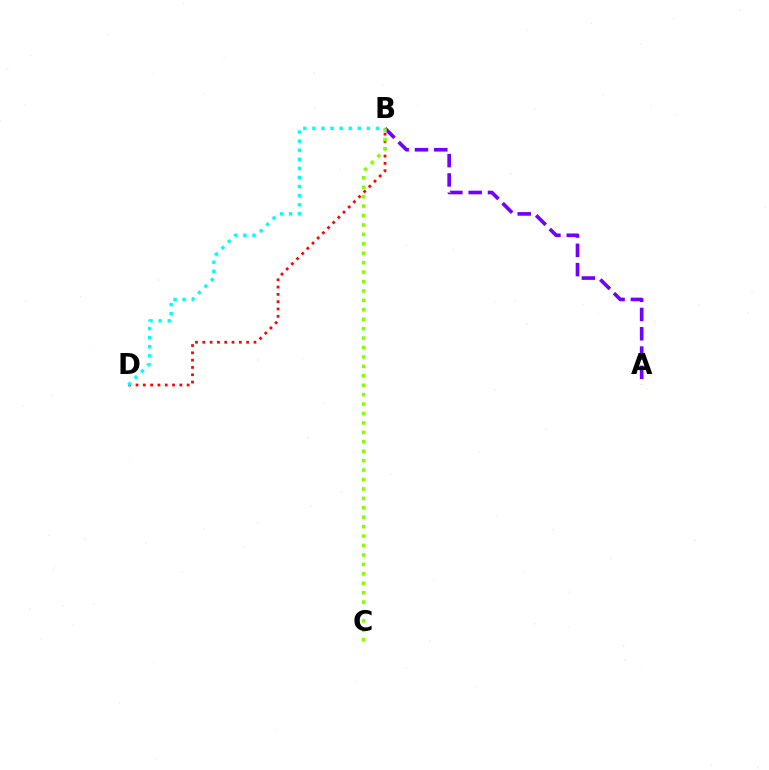{('B', 'D'): [{'color': '#ff0000', 'line_style': 'dotted', 'thickness': 1.98}, {'color': '#00fff6', 'line_style': 'dotted', 'thickness': 2.47}], ('A', 'B'): [{'color': '#7200ff', 'line_style': 'dashed', 'thickness': 2.62}], ('B', 'C'): [{'color': '#84ff00', 'line_style': 'dotted', 'thickness': 2.56}]}